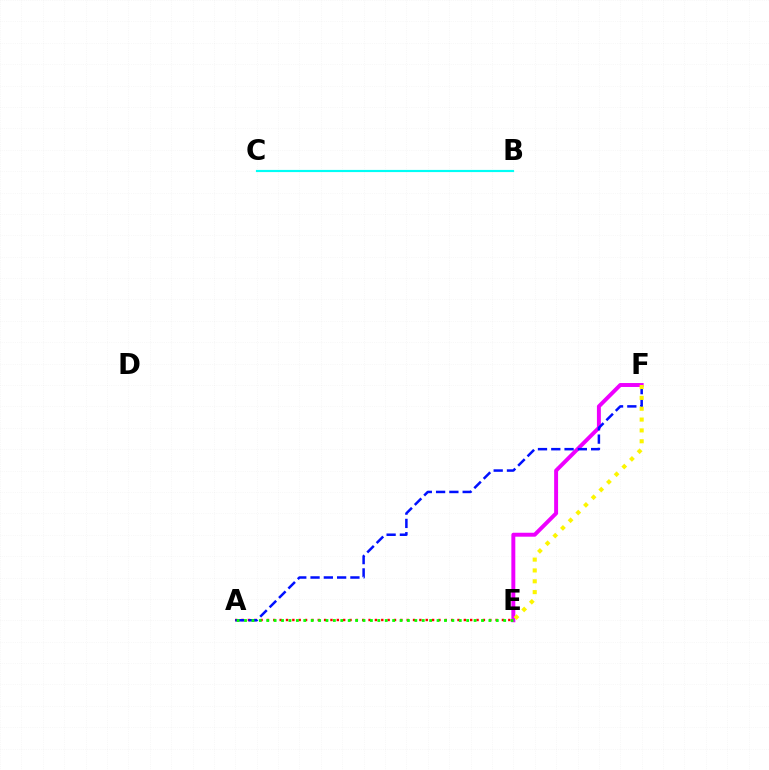{('E', 'F'): [{'color': '#ee00ff', 'line_style': 'solid', 'thickness': 2.84}, {'color': '#fcf500', 'line_style': 'dotted', 'thickness': 2.95}], ('A', 'E'): [{'color': '#ff0000', 'line_style': 'dotted', 'thickness': 1.73}, {'color': '#08ff00', 'line_style': 'dotted', 'thickness': 2.01}], ('A', 'F'): [{'color': '#0010ff', 'line_style': 'dashed', 'thickness': 1.81}], ('B', 'C'): [{'color': '#00fff6', 'line_style': 'solid', 'thickness': 1.56}]}